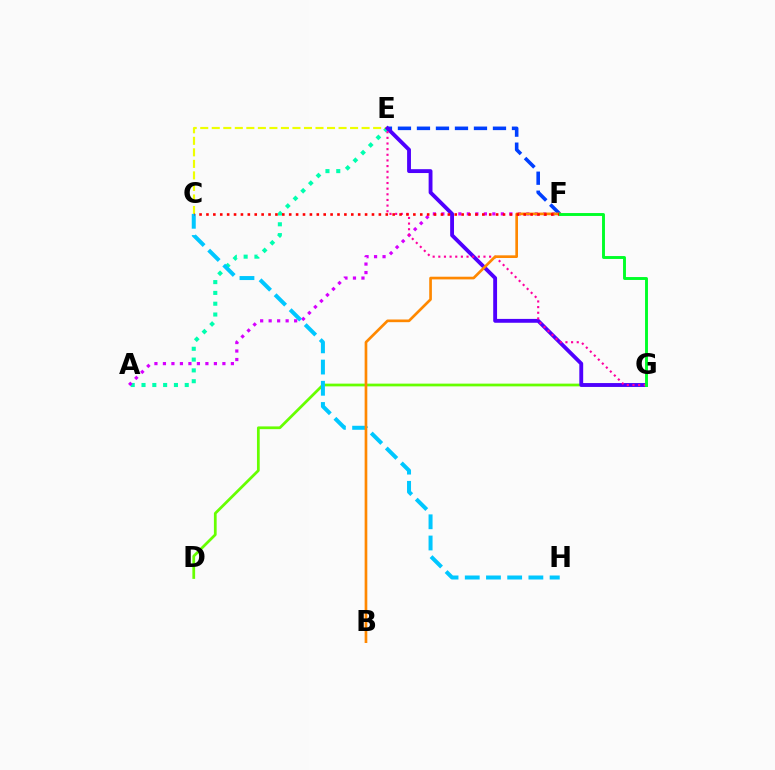{('A', 'E'): [{'color': '#00ffaf', 'line_style': 'dotted', 'thickness': 2.94}], ('A', 'F'): [{'color': '#d600ff', 'line_style': 'dotted', 'thickness': 2.31}], ('E', 'F'): [{'color': '#003fff', 'line_style': 'dashed', 'thickness': 2.58}], ('D', 'G'): [{'color': '#66ff00', 'line_style': 'solid', 'thickness': 1.97}], ('C', 'E'): [{'color': '#eeff00', 'line_style': 'dashed', 'thickness': 1.57}], ('E', 'G'): [{'color': '#4f00ff', 'line_style': 'solid', 'thickness': 2.78}, {'color': '#ff00a0', 'line_style': 'dotted', 'thickness': 1.53}], ('C', 'H'): [{'color': '#00c7ff', 'line_style': 'dashed', 'thickness': 2.88}], ('B', 'F'): [{'color': '#ff8800', 'line_style': 'solid', 'thickness': 1.93}], ('C', 'F'): [{'color': '#ff0000', 'line_style': 'dotted', 'thickness': 1.87}], ('F', 'G'): [{'color': '#00ff27', 'line_style': 'solid', 'thickness': 2.09}]}